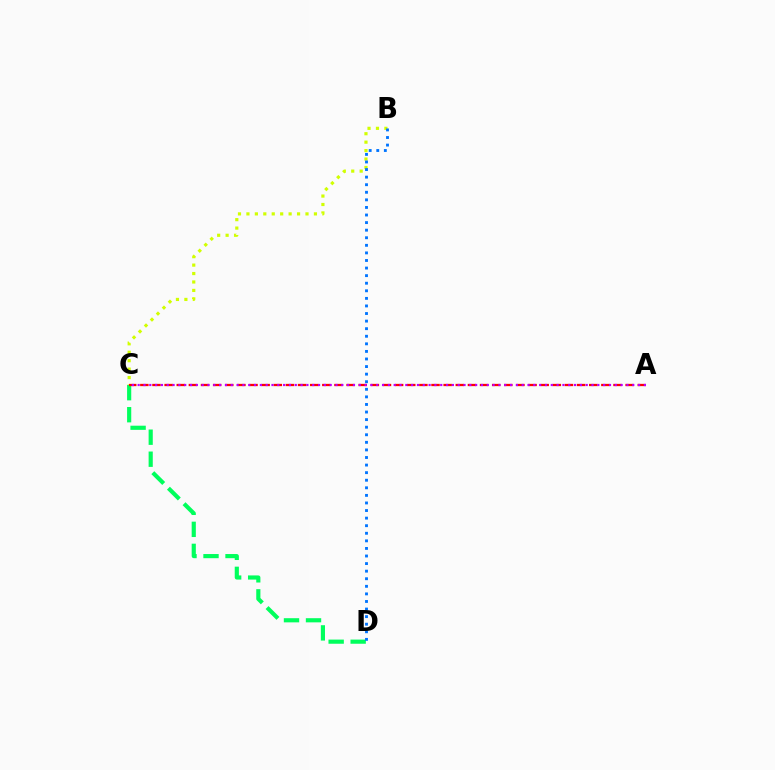{('B', 'C'): [{'color': '#d1ff00', 'line_style': 'dotted', 'thickness': 2.29}], ('C', 'D'): [{'color': '#00ff5c', 'line_style': 'dashed', 'thickness': 2.99}], ('B', 'D'): [{'color': '#0074ff', 'line_style': 'dotted', 'thickness': 2.06}], ('A', 'C'): [{'color': '#ff0000', 'line_style': 'dashed', 'thickness': 1.65}, {'color': '#b900ff', 'line_style': 'dotted', 'thickness': 1.58}]}